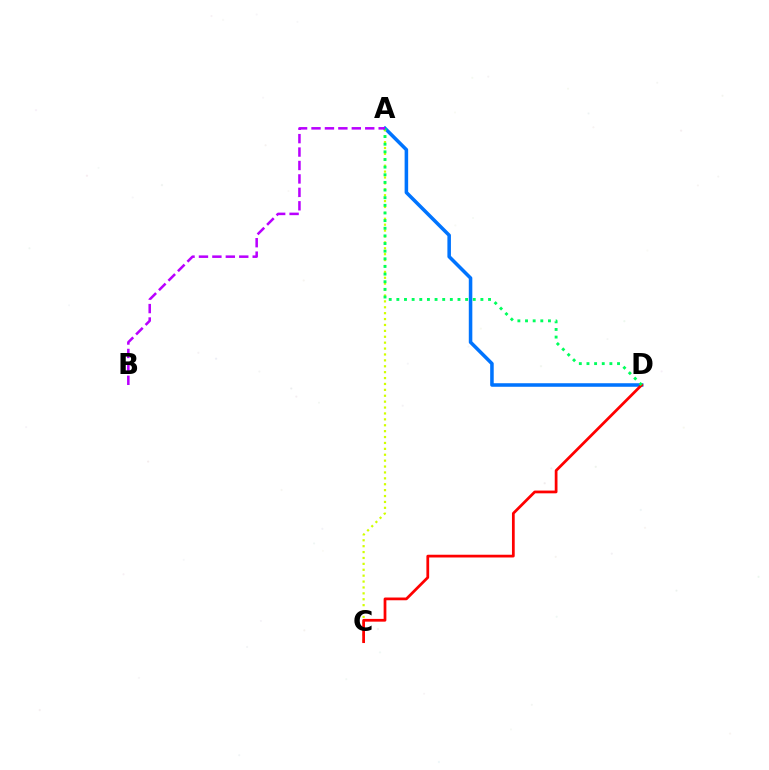{('A', 'D'): [{'color': '#0074ff', 'line_style': 'solid', 'thickness': 2.55}, {'color': '#00ff5c', 'line_style': 'dotted', 'thickness': 2.08}], ('A', 'C'): [{'color': '#d1ff00', 'line_style': 'dotted', 'thickness': 1.6}], ('C', 'D'): [{'color': '#ff0000', 'line_style': 'solid', 'thickness': 1.98}], ('A', 'B'): [{'color': '#b900ff', 'line_style': 'dashed', 'thickness': 1.82}]}